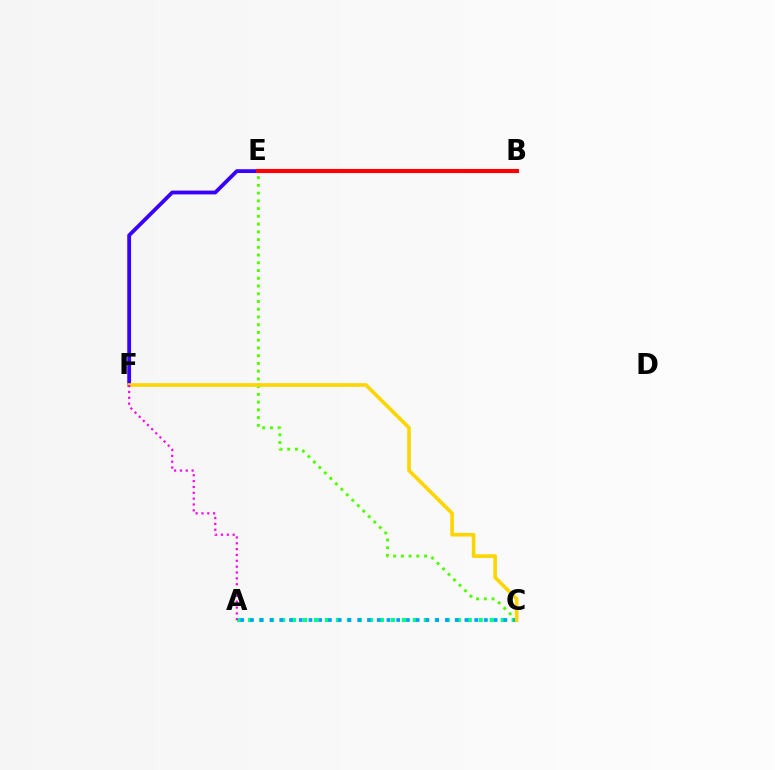{('A', 'C'): [{'color': '#00ff86', 'line_style': 'dotted', 'thickness': 2.98}, {'color': '#009eff', 'line_style': 'dotted', 'thickness': 2.65}], ('C', 'E'): [{'color': '#4fff00', 'line_style': 'dotted', 'thickness': 2.1}], ('E', 'F'): [{'color': '#3700ff', 'line_style': 'solid', 'thickness': 2.74}], ('B', 'E'): [{'color': '#ff0000', 'line_style': 'solid', 'thickness': 2.96}], ('C', 'F'): [{'color': '#ffd500', 'line_style': 'solid', 'thickness': 2.61}], ('A', 'F'): [{'color': '#ff00ed', 'line_style': 'dotted', 'thickness': 1.59}]}